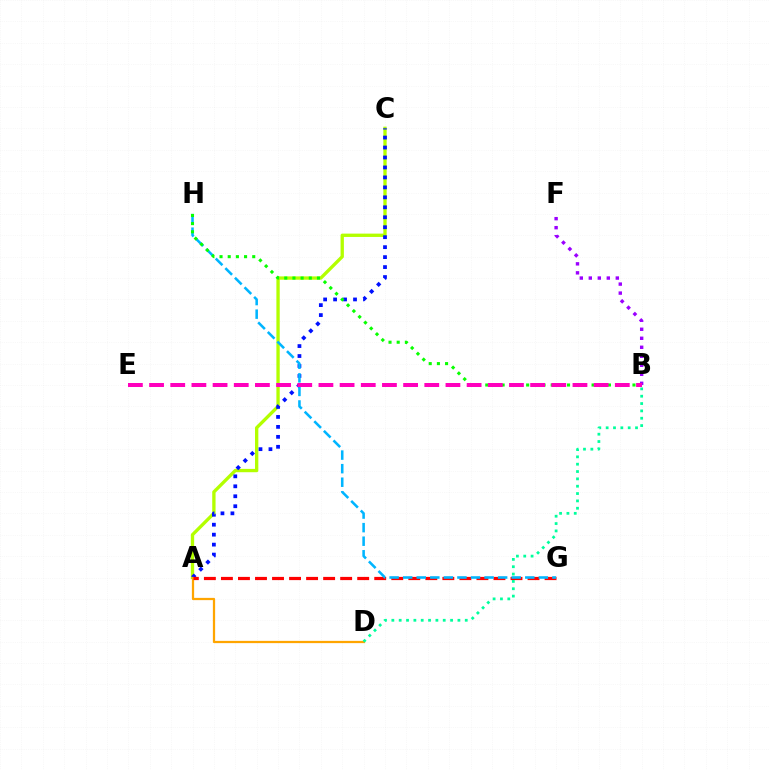{('A', 'C'): [{'color': '#b3ff00', 'line_style': 'solid', 'thickness': 2.4}, {'color': '#0010ff', 'line_style': 'dotted', 'thickness': 2.71}], ('B', 'F'): [{'color': '#9b00ff', 'line_style': 'dotted', 'thickness': 2.45}], ('A', 'D'): [{'color': '#ffa500', 'line_style': 'solid', 'thickness': 1.62}], ('A', 'G'): [{'color': '#ff0000', 'line_style': 'dashed', 'thickness': 2.31}], ('G', 'H'): [{'color': '#00b5ff', 'line_style': 'dashed', 'thickness': 1.84}], ('B', 'H'): [{'color': '#08ff00', 'line_style': 'dotted', 'thickness': 2.22}], ('B', 'D'): [{'color': '#00ff9d', 'line_style': 'dotted', 'thickness': 1.99}], ('B', 'E'): [{'color': '#ff00bd', 'line_style': 'dashed', 'thickness': 2.88}]}